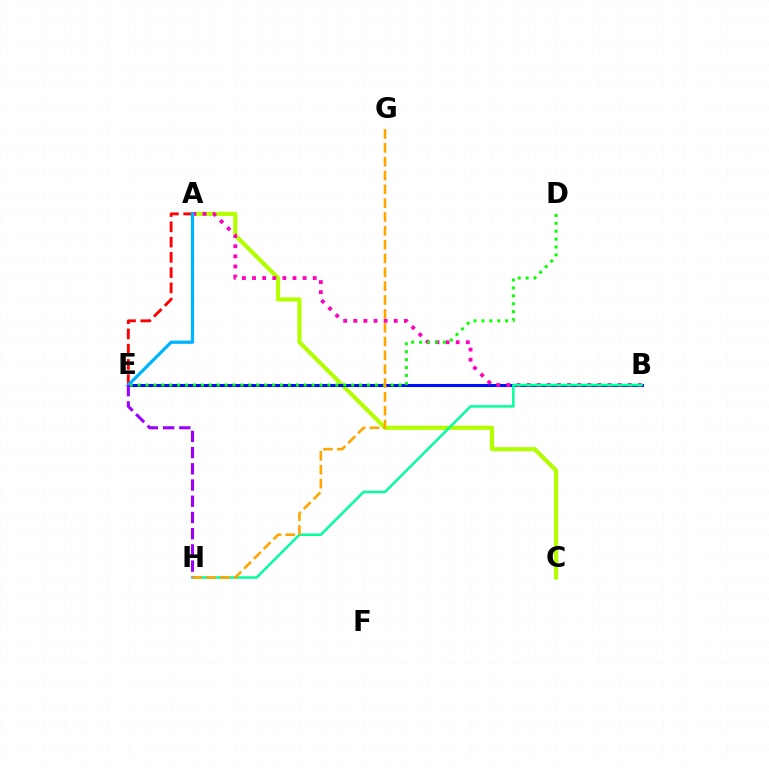{('A', 'C'): [{'color': '#b3ff00', 'line_style': 'solid', 'thickness': 2.98}], ('B', 'E'): [{'color': '#0010ff', 'line_style': 'solid', 'thickness': 2.2}], ('A', 'B'): [{'color': '#ff00bd', 'line_style': 'dotted', 'thickness': 2.75}], ('B', 'H'): [{'color': '#00ff9d', 'line_style': 'solid', 'thickness': 1.78}], ('D', 'E'): [{'color': '#08ff00', 'line_style': 'dotted', 'thickness': 2.15}], ('A', 'E'): [{'color': '#ff0000', 'line_style': 'dashed', 'thickness': 2.07}, {'color': '#00b5ff', 'line_style': 'solid', 'thickness': 2.33}], ('E', 'H'): [{'color': '#9b00ff', 'line_style': 'dashed', 'thickness': 2.2}], ('G', 'H'): [{'color': '#ffa500', 'line_style': 'dashed', 'thickness': 1.88}]}